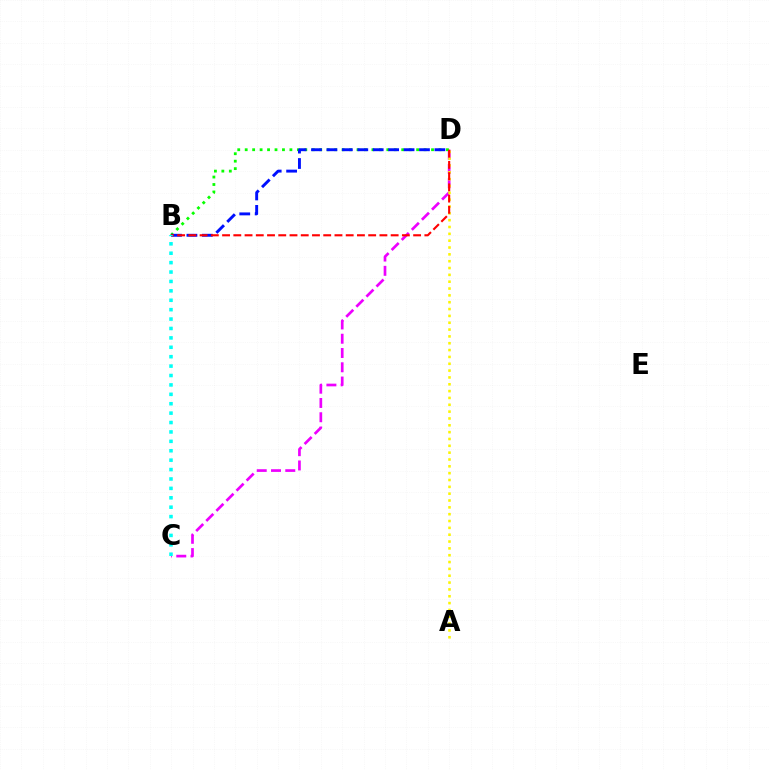{('C', 'D'): [{'color': '#ee00ff', 'line_style': 'dashed', 'thickness': 1.94}], ('A', 'D'): [{'color': '#fcf500', 'line_style': 'dotted', 'thickness': 1.86}], ('B', 'D'): [{'color': '#08ff00', 'line_style': 'dotted', 'thickness': 2.03}, {'color': '#0010ff', 'line_style': 'dashed', 'thickness': 2.1}, {'color': '#ff0000', 'line_style': 'dashed', 'thickness': 1.53}], ('B', 'C'): [{'color': '#00fff6', 'line_style': 'dotted', 'thickness': 2.56}]}